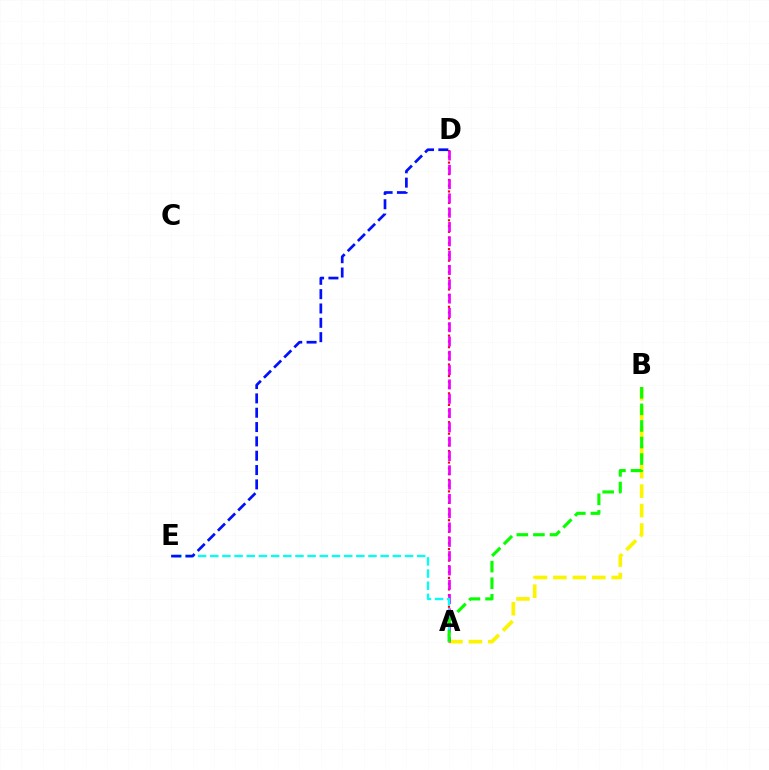{('A', 'D'): [{'color': '#ff0000', 'line_style': 'dotted', 'thickness': 1.57}, {'color': '#ee00ff', 'line_style': 'dashed', 'thickness': 1.94}], ('A', 'B'): [{'color': '#fcf500', 'line_style': 'dashed', 'thickness': 2.64}, {'color': '#08ff00', 'line_style': 'dashed', 'thickness': 2.25}], ('A', 'E'): [{'color': '#00fff6', 'line_style': 'dashed', 'thickness': 1.65}], ('D', 'E'): [{'color': '#0010ff', 'line_style': 'dashed', 'thickness': 1.95}]}